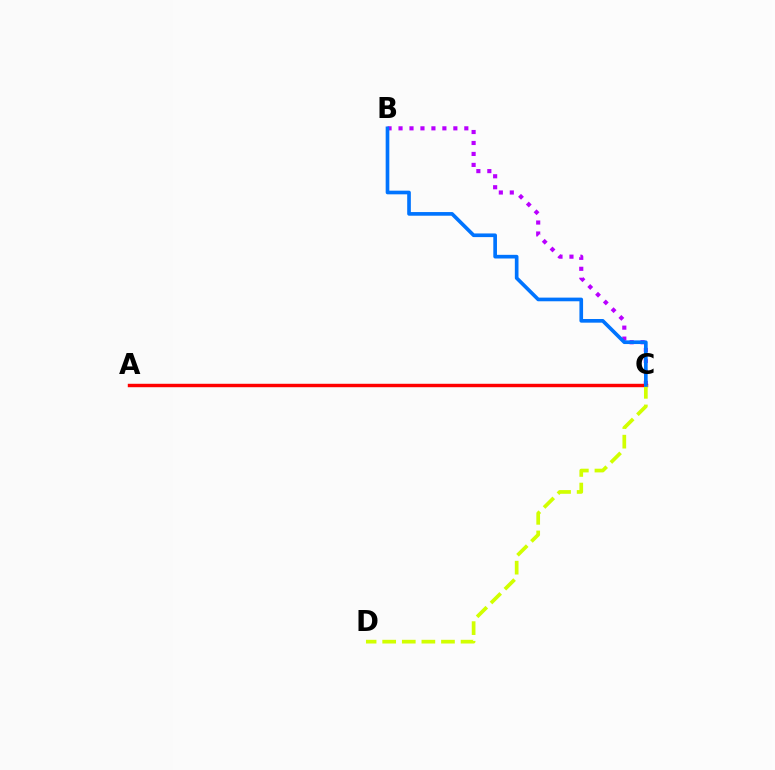{('B', 'C'): [{'color': '#b900ff', 'line_style': 'dotted', 'thickness': 2.98}, {'color': '#0074ff', 'line_style': 'solid', 'thickness': 2.63}], ('A', 'C'): [{'color': '#00ff5c', 'line_style': 'solid', 'thickness': 2.17}, {'color': '#ff0000', 'line_style': 'solid', 'thickness': 2.47}], ('C', 'D'): [{'color': '#d1ff00', 'line_style': 'dashed', 'thickness': 2.66}]}